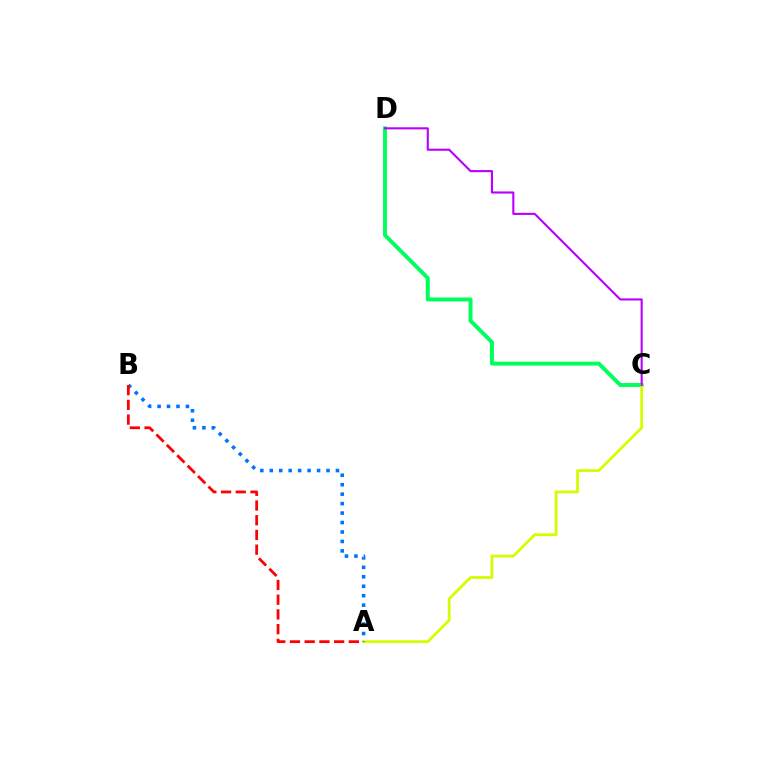{('C', 'D'): [{'color': '#00ff5c', 'line_style': 'solid', 'thickness': 2.82}, {'color': '#b900ff', 'line_style': 'solid', 'thickness': 1.52}], ('A', 'C'): [{'color': '#d1ff00', 'line_style': 'solid', 'thickness': 2.0}], ('A', 'B'): [{'color': '#0074ff', 'line_style': 'dotted', 'thickness': 2.57}, {'color': '#ff0000', 'line_style': 'dashed', 'thickness': 2.0}]}